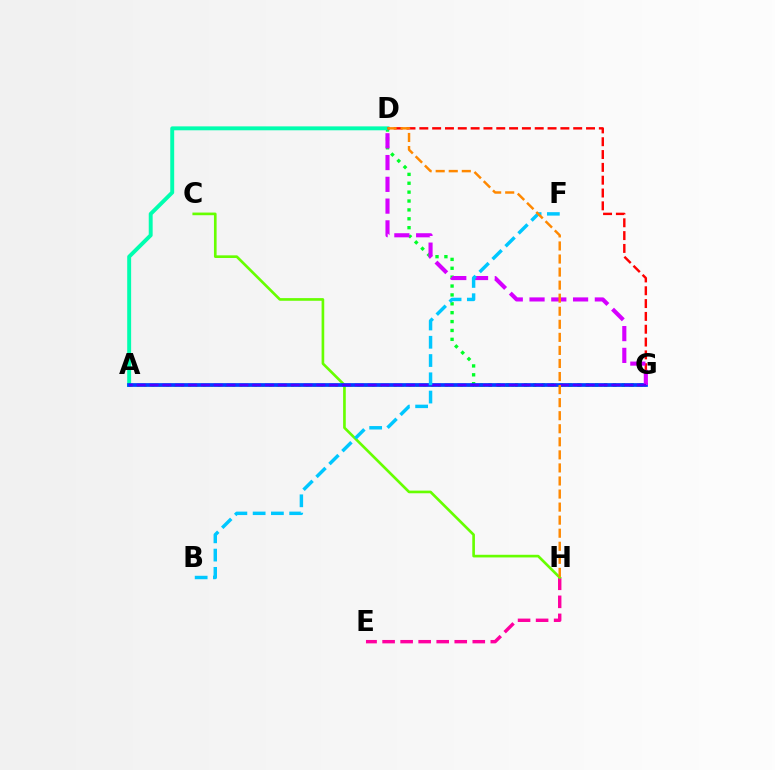{('A', 'G'): [{'color': '#eeff00', 'line_style': 'dotted', 'thickness': 2.0}, {'color': '#003fff', 'line_style': 'solid', 'thickness': 2.68}, {'color': '#4f00ff', 'line_style': 'dashed', 'thickness': 1.74}], ('D', 'G'): [{'color': '#00ff27', 'line_style': 'dotted', 'thickness': 2.41}, {'color': '#ff0000', 'line_style': 'dashed', 'thickness': 1.74}, {'color': '#d600ff', 'line_style': 'dashed', 'thickness': 2.96}], ('E', 'H'): [{'color': '#ff00a0', 'line_style': 'dashed', 'thickness': 2.45}], ('C', 'H'): [{'color': '#66ff00', 'line_style': 'solid', 'thickness': 1.91}], ('A', 'D'): [{'color': '#00ffaf', 'line_style': 'solid', 'thickness': 2.82}], ('B', 'F'): [{'color': '#00c7ff', 'line_style': 'dashed', 'thickness': 2.48}], ('D', 'H'): [{'color': '#ff8800', 'line_style': 'dashed', 'thickness': 1.77}]}